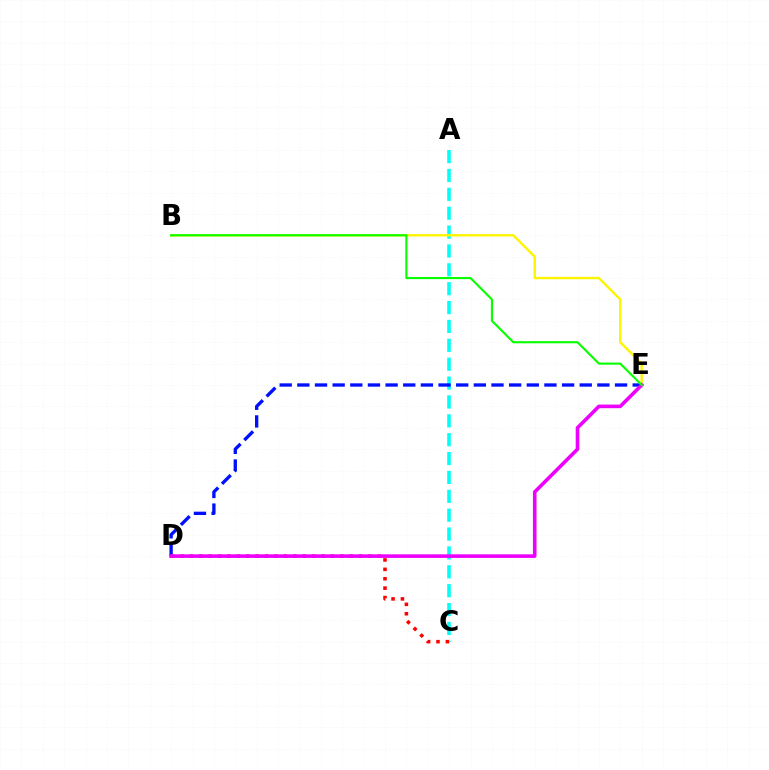{('A', 'C'): [{'color': '#00fff6', 'line_style': 'dashed', 'thickness': 2.56}], ('D', 'E'): [{'color': '#0010ff', 'line_style': 'dashed', 'thickness': 2.4}, {'color': '#ee00ff', 'line_style': 'solid', 'thickness': 2.59}], ('B', 'E'): [{'color': '#fcf500', 'line_style': 'solid', 'thickness': 1.72}, {'color': '#08ff00', 'line_style': 'solid', 'thickness': 1.53}], ('C', 'D'): [{'color': '#ff0000', 'line_style': 'dotted', 'thickness': 2.55}]}